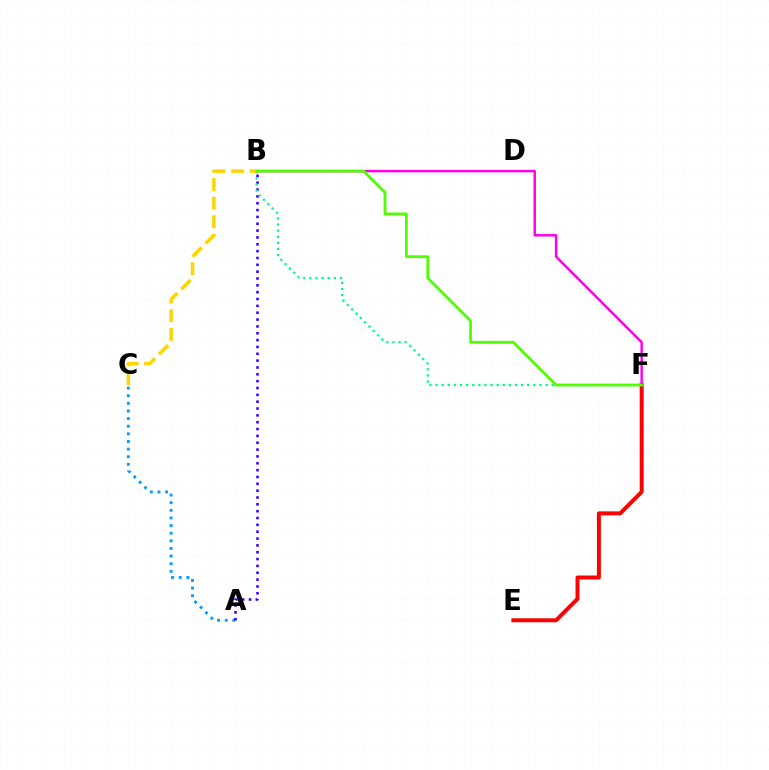{('A', 'C'): [{'color': '#009eff', 'line_style': 'dotted', 'thickness': 2.07}], ('A', 'B'): [{'color': '#3700ff', 'line_style': 'dotted', 'thickness': 1.86}], ('E', 'F'): [{'color': '#ff0000', 'line_style': 'solid', 'thickness': 2.86}], ('B', 'F'): [{'color': '#ff00ed', 'line_style': 'solid', 'thickness': 1.78}, {'color': '#00ff86', 'line_style': 'dotted', 'thickness': 1.66}, {'color': '#4fff00', 'line_style': 'solid', 'thickness': 2.0}], ('B', 'C'): [{'color': '#ffd500', 'line_style': 'dashed', 'thickness': 2.53}]}